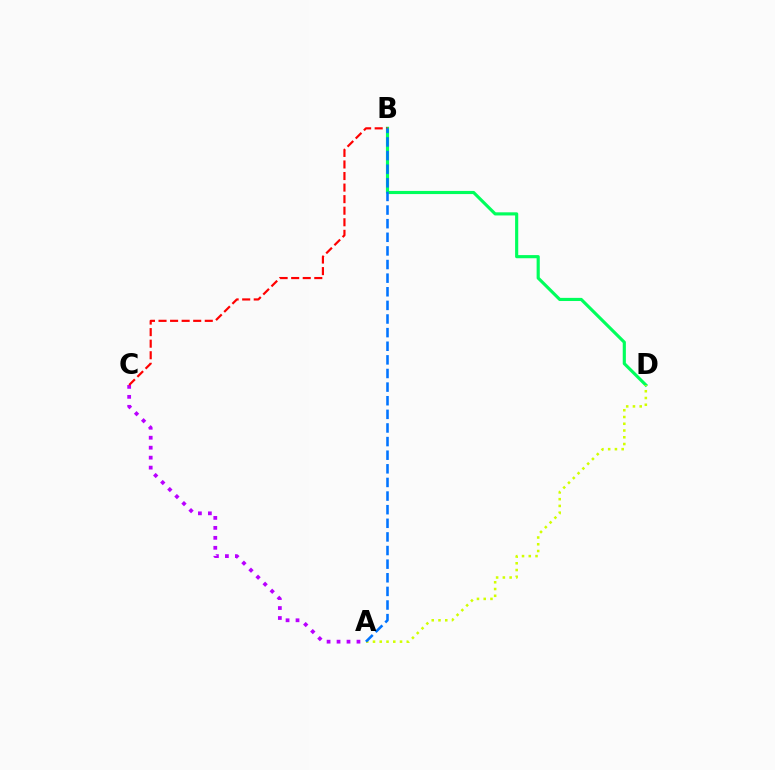{('A', 'C'): [{'color': '#b900ff', 'line_style': 'dotted', 'thickness': 2.71}], ('B', 'D'): [{'color': '#00ff5c', 'line_style': 'solid', 'thickness': 2.26}], ('A', 'D'): [{'color': '#d1ff00', 'line_style': 'dotted', 'thickness': 1.84}], ('B', 'C'): [{'color': '#ff0000', 'line_style': 'dashed', 'thickness': 1.57}], ('A', 'B'): [{'color': '#0074ff', 'line_style': 'dashed', 'thickness': 1.85}]}